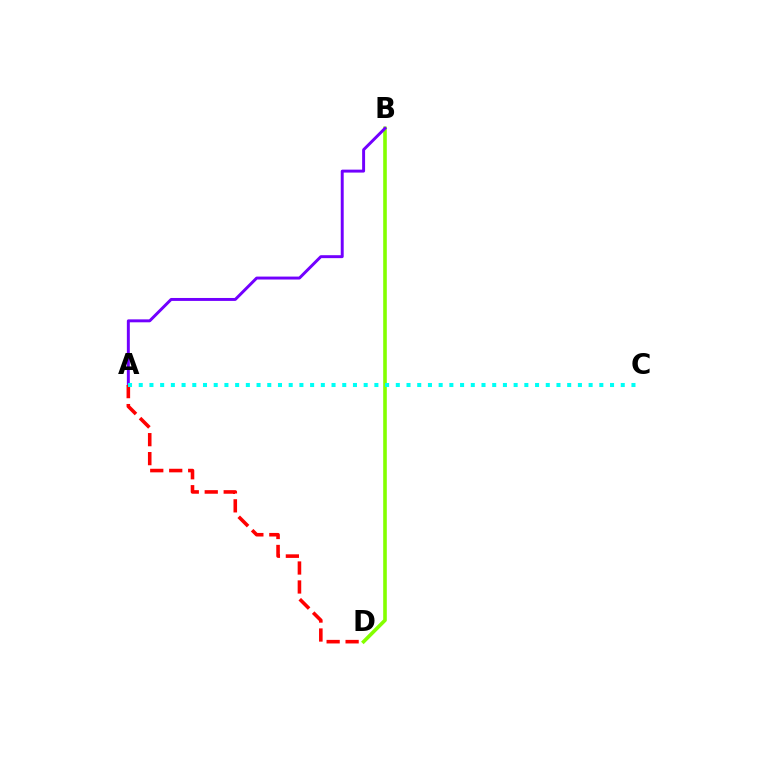{('B', 'D'): [{'color': '#84ff00', 'line_style': 'solid', 'thickness': 2.6}], ('A', 'B'): [{'color': '#7200ff', 'line_style': 'solid', 'thickness': 2.12}], ('A', 'D'): [{'color': '#ff0000', 'line_style': 'dashed', 'thickness': 2.58}], ('A', 'C'): [{'color': '#00fff6', 'line_style': 'dotted', 'thickness': 2.91}]}